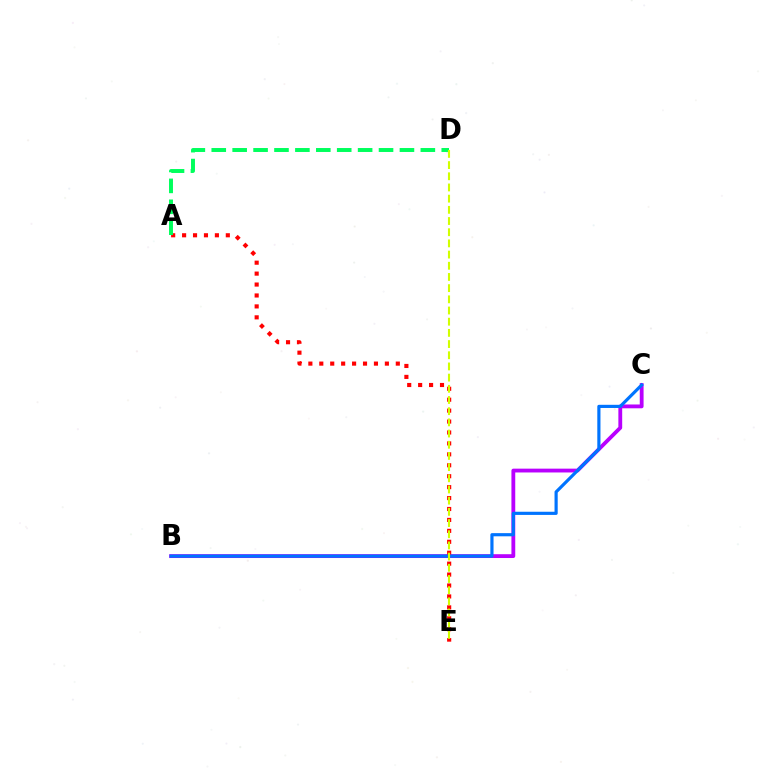{('B', 'C'): [{'color': '#b900ff', 'line_style': 'solid', 'thickness': 2.75}, {'color': '#0074ff', 'line_style': 'solid', 'thickness': 2.28}], ('A', 'E'): [{'color': '#ff0000', 'line_style': 'dotted', 'thickness': 2.97}], ('A', 'D'): [{'color': '#00ff5c', 'line_style': 'dashed', 'thickness': 2.84}], ('D', 'E'): [{'color': '#d1ff00', 'line_style': 'dashed', 'thickness': 1.52}]}